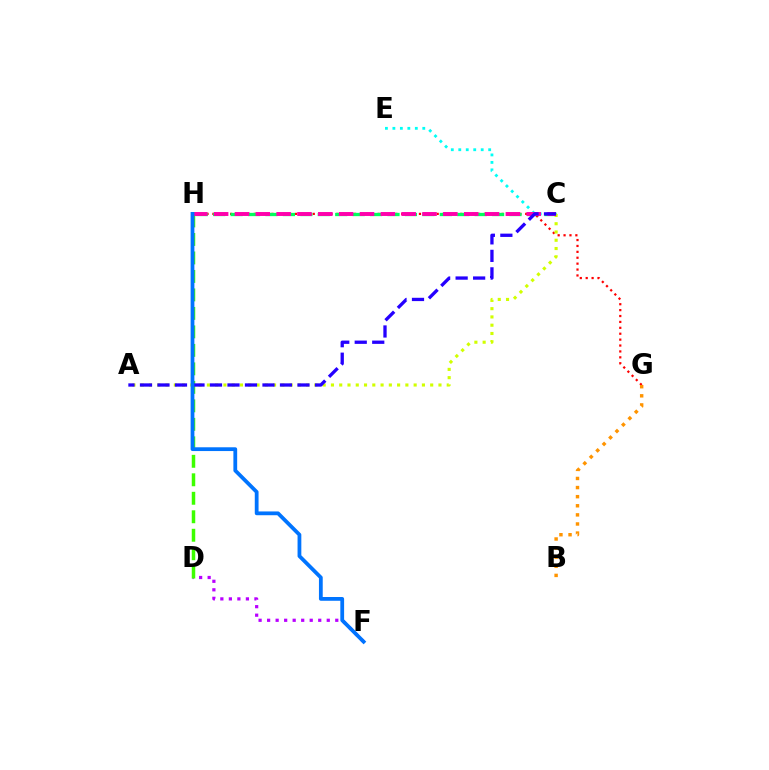{('G', 'H'): [{'color': '#ff0000', 'line_style': 'dotted', 'thickness': 1.6}], ('C', 'E'): [{'color': '#00fff6', 'line_style': 'dotted', 'thickness': 2.03}], ('D', 'F'): [{'color': '#b900ff', 'line_style': 'dotted', 'thickness': 2.31}], ('D', 'H'): [{'color': '#3dff00', 'line_style': 'dashed', 'thickness': 2.51}], ('C', 'H'): [{'color': '#00ff5c', 'line_style': 'dashed', 'thickness': 2.37}, {'color': '#ff00ac', 'line_style': 'dashed', 'thickness': 2.83}], ('A', 'C'): [{'color': '#d1ff00', 'line_style': 'dotted', 'thickness': 2.25}, {'color': '#2500ff', 'line_style': 'dashed', 'thickness': 2.38}], ('B', 'G'): [{'color': '#ff9400', 'line_style': 'dotted', 'thickness': 2.47}], ('F', 'H'): [{'color': '#0074ff', 'line_style': 'solid', 'thickness': 2.72}]}